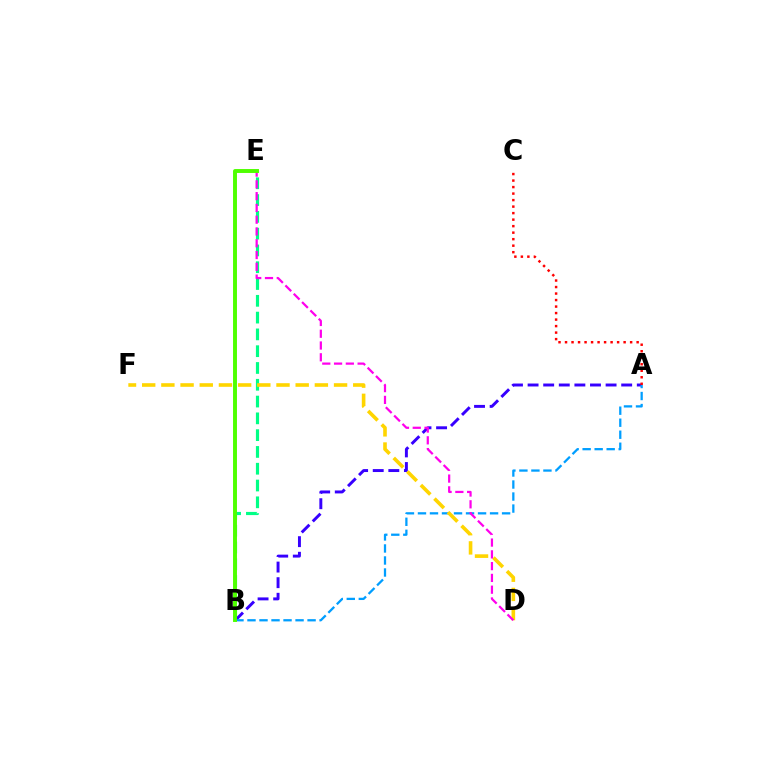{('B', 'E'): [{'color': '#00ff86', 'line_style': 'dashed', 'thickness': 2.28}, {'color': '#4fff00', 'line_style': 'solid', 'thickness': 2.83}], ('A', 'B'): [{'color': '#3700ff', 'line_style': 'dashed', 'thickness': 2.12}, {'color': '#009eff', 'line_style': 'dashed', 'thickness': 1.63}], ('A', 'C'): [{'color': '#ff0000', 'line_style': 'dotted', 'thickness': 1.77}], ('D', 'F'): [{'color': '#ffd500', 'line_style': 'dashed', 'thickness': 2.61}], ('D', 'E'): [{'color': '#ff00ed', 'line_style': 'dashed', 'thickness': 1.6}]}